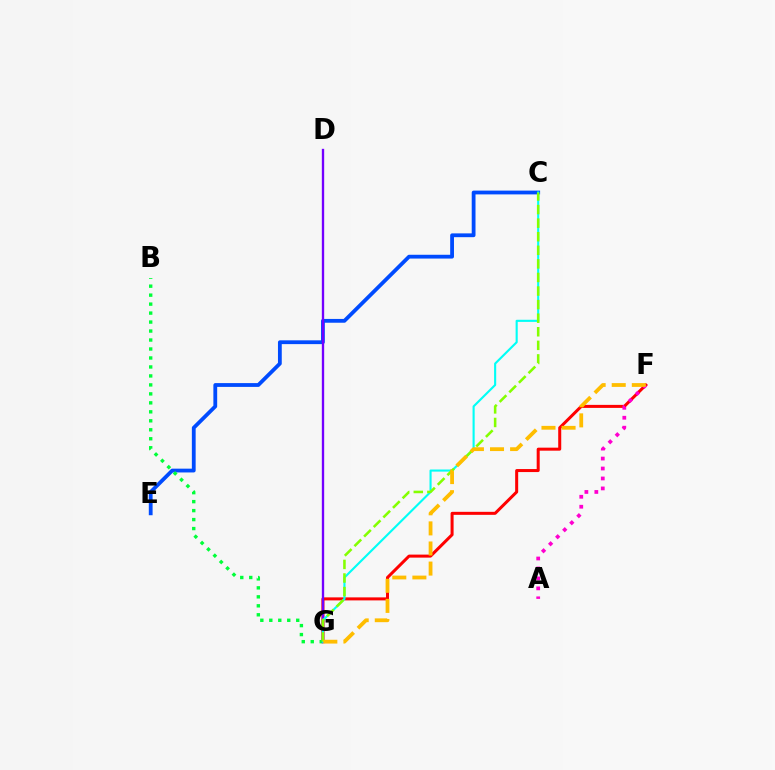{('C', 'E'): [{'color': '#004bff', 'line_style': 'solid', 'thickness': 2.73}], ('F', 'G'): [{'color': '#ff0000', 'line_style': 'solid', 'thickness': 2.17}, {'color': '#ffbd00', 'line_style': 'dashed', 'thickness': 2.73}], ('B', 'G'): [{'color': '#00ff39', 'line_style': 'dotted', 'thickness': 2.44}], ('D', 'G'): [{'color': '#7200ff', 'line_style': 'solid', 'thickness': 1.69}], ('C', 'G'): [{'color': '#00fff6', 'line_style': 'solid', 'thickness': 1.52}, {'color': '#84ff00', 'line_style': 'dashed', 'thickness': 1.84}], ('A', 'F'): [{'color': '#ff00cf', 'line_style': 'dotted', 'thickness': 2.7}]}